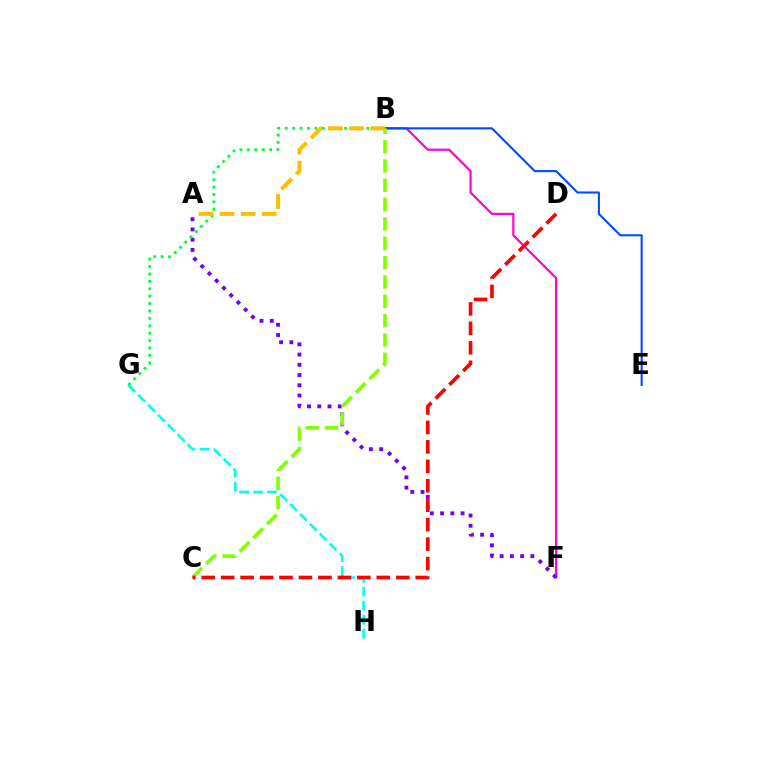{('B', 'F'): [{'color': '#ff00cf', 'line_style': 'solid', 'thickness': 1.56}], ('A', 'F'): [{'color': '#7200ff', 'line_style': 'dotted', 'thickness': 2.78}], ('B', 'E'): [{'color': '#004bff', 'line_style': 'solid', 'thickness': 1.51}], ('G', 'H'): [{'color': '#00fff6', 'line_style': 'dashed', 'thickness': 1.9}], ('B', 'G'): [{'color': '#00ff39', 'line_style': 'dotted', 'thickness': 2.01}], ('B', 'C'): [{'color': '#84ff00', 'line_style': 'dashed', 'thickness': 2.63}], ('C', 'D'): [{'color': '#ff0000', 'line_style': 'dashed', 'thickness': 2.64}], ('A', 'B'): [{'color': '#ffbd00', 'line_style': 'dashed', 'thickness': 2.87}]}